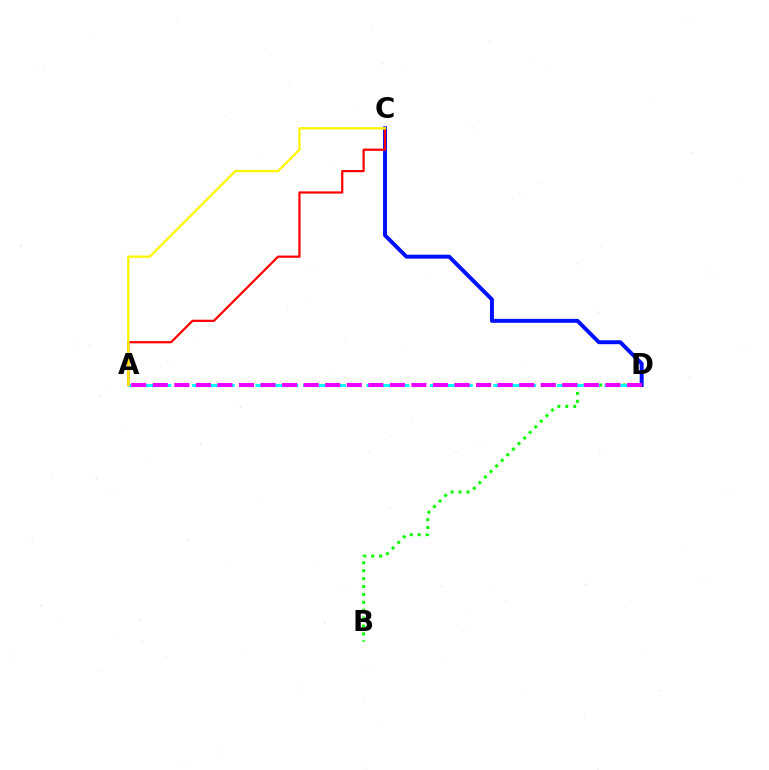{('B', 'D'): [{'color': '#08ff00', 'line_style': 'dotted', 'thickness': 2.15}], ('A', 'D'): [{'color': '#00fff6', 'line_style': 'dashed', 'thickness': 2.16}, {'color': '#ee00ff', 'line_style': 'dashed', 'thickness': 2.93}], ('C', 'D'): [{'color': '#0010ff', 'line_style': 'solid', 'thickness': 2.84}], ('A', 'C'): [{'color': '#ff0000', 'line_style': 'solid', 'thickness': 1.6}, {'color': '#fcf500', 'line_style': 'solid', 'thickness': 1.67}]}